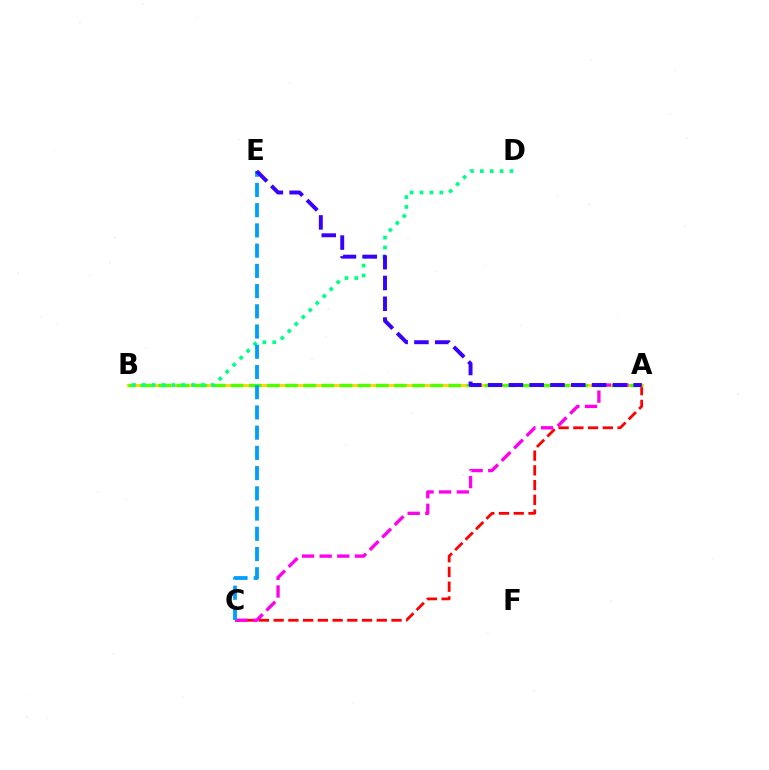{('A', 'C'): [{'color': '#ff0000', 'line_style': 'dashed', 'thickness': 2.0}, {'color': '#ff00ed', 'line_style': 'dashed', 'thickness': 2.39}], ('A', 'B'): [{'color': '#ffd500', 'line_style': 'solid', 'thickness': 2.08}, {'color': '#4fff00', 'line_style': 'dashed', 'thickness': 2.46}], ('B', 'D'): [{'color': '#00ff86', 'line_style': 'dotted', 'thickness': 2.68}], ('C', 'E'): [{'color': '#009eff', 'line_style': 'dashed', 'thickness': 2.75}], ('A', 'E'): [{'color': '#3700ff', 'line_style': 'dashed', 'thickness': 2.82}]}